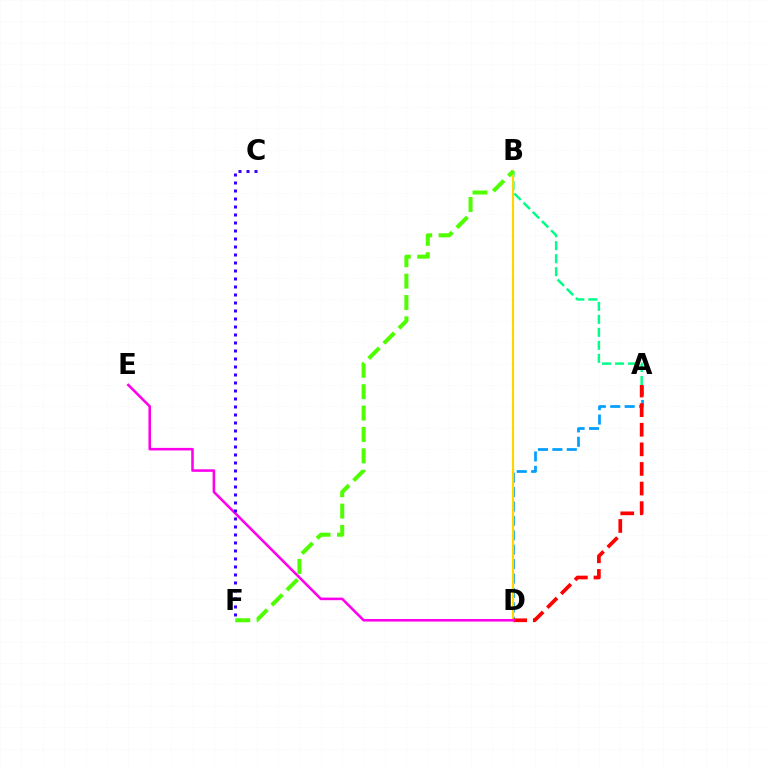{('A', 'D'): [{'color': '#009eff', 'line_style': 'dashed', 'thickness': 1.96}, {'color': '#ff0000', 'line_style': 'dashed', 'thickness': 2.66}], ('A', 'B'): [{'color': '#00ff86', 'line_style': 'dashed', 'thickness': 1.76}], ('B', 'D'): [{'color': '#ffd500', 'line_style': 'solid', 'thickness': 1.57}], ('B', 'F'): [{'color': '#4fff00', 'line_style': 'dashed', 'thickness': 2.9}], ('D', 'E'): [{'color': '#ff00ed', 'line_style': 'solid', 'thickness': 1.85}], ('C', 'F'): [{'color': '#3700ff', 'line_style': 'dotted', 'thickness': 2.17}]}